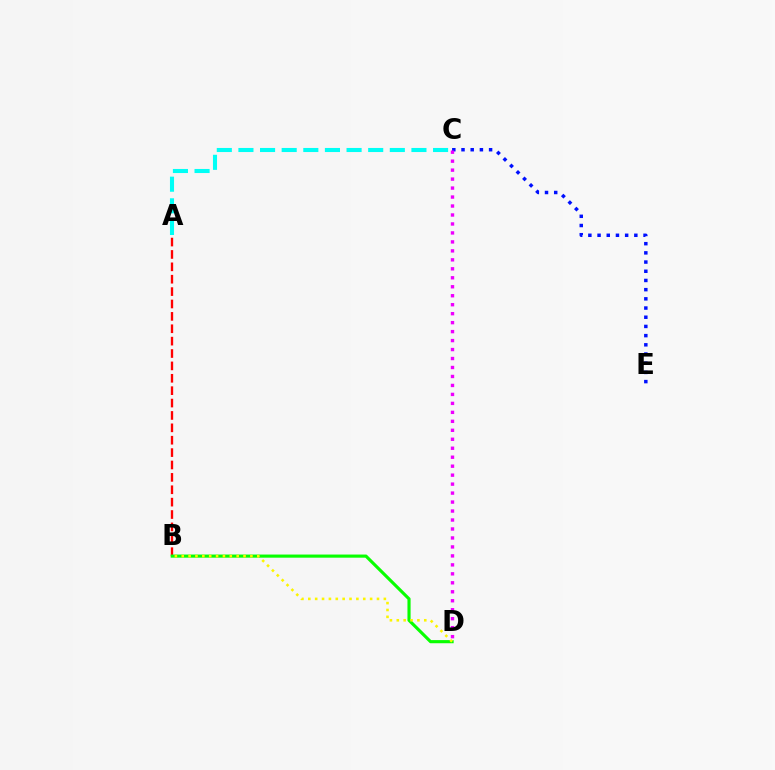{('C', 'E'): [{'color': '#0010ff', 'line_style': 'dotted', 'thickness': 2.5}], ('A', 'B'): [{'color': '#ff0000', 'line_style': 'dashed', 'thickness': 1.68}], ('B', 'D'): [{'color': '#08ff00', 'line_style': 'solid', 'thickness': 2.26}, {'color': '#fcf500', 'line_style': 'dotted', 'thickness': 1.87}], ('C', 'D'): [{'color': '#ee00ff', 'line_style': 'dotted', 'thickness': 2.44}], ('A', 'C'): [{'color': '#00fff6', 'line_style': 'dashed', 'thickness': 2.94}]}